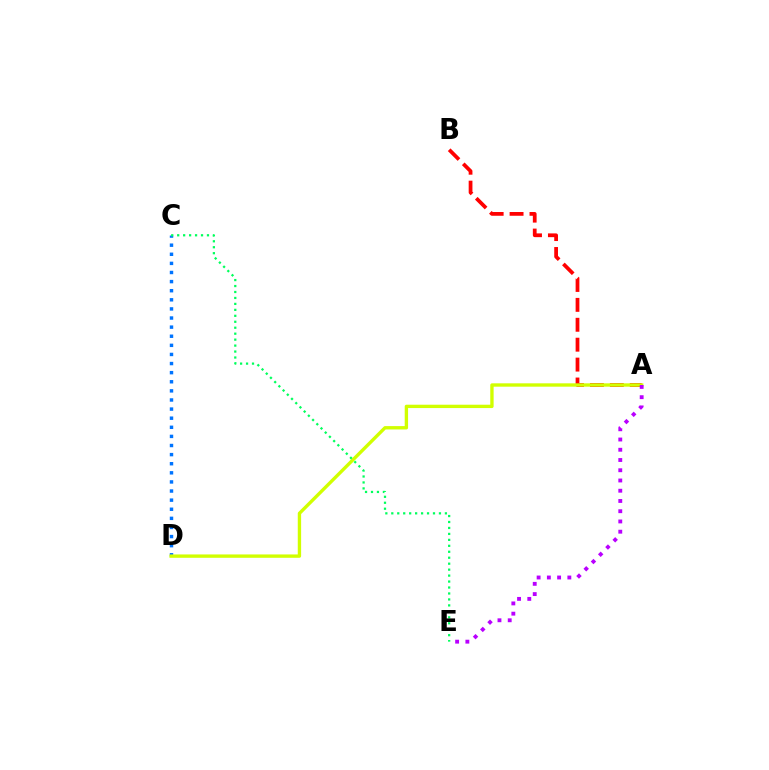{('A', 'B'): [{'color': '#ff0000', 'line_style': 'dashed', 'thickness': 2.7}], ('C', 'D'): [{'color': '#0074ff', 'line_style': 'dotted', 'thickness': 2.47}], ('A', 'D'): [{'color': '#d1ff00', 'line_style': 'solid', 'thickness': 2.42}], ('A', 'E'): [{'color': '#b900ff', 'line_style': 'dotted', 'thickness': 2.78}], ('C', 'E'): [{'color': '#00ff5c', 'line_style': 'dotted', 'thickness': 1.62}]}